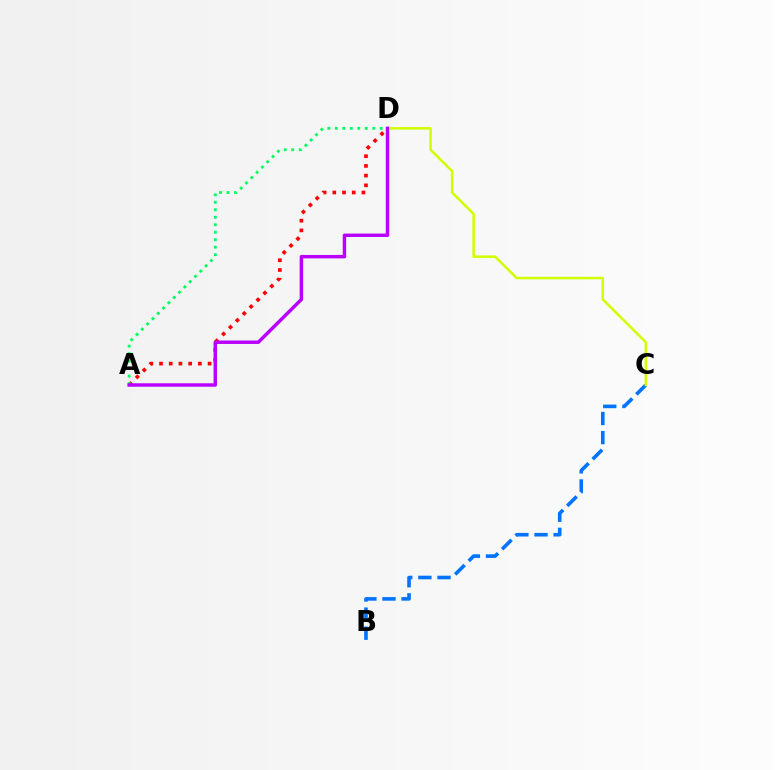{('A', 'D'): [{'color': '#ff0000', 'line_style': 'dotted', 'thickness': 2.64}, {'color': '#00ff5c', 'line_style': 'dotted', 'thickness': 2.03}, {'color': '#b900ff', 'line_style': 'solid', 'thickness': 2.48}], ('B', 'C'): [{'color': '#0074ff', 'line_style': 'dashed', 'thickness': 2.6}], ('C', 'D'): [{'color': '#d1ff00', 'line_style': 'solid', 'thickness': 1.82}]}